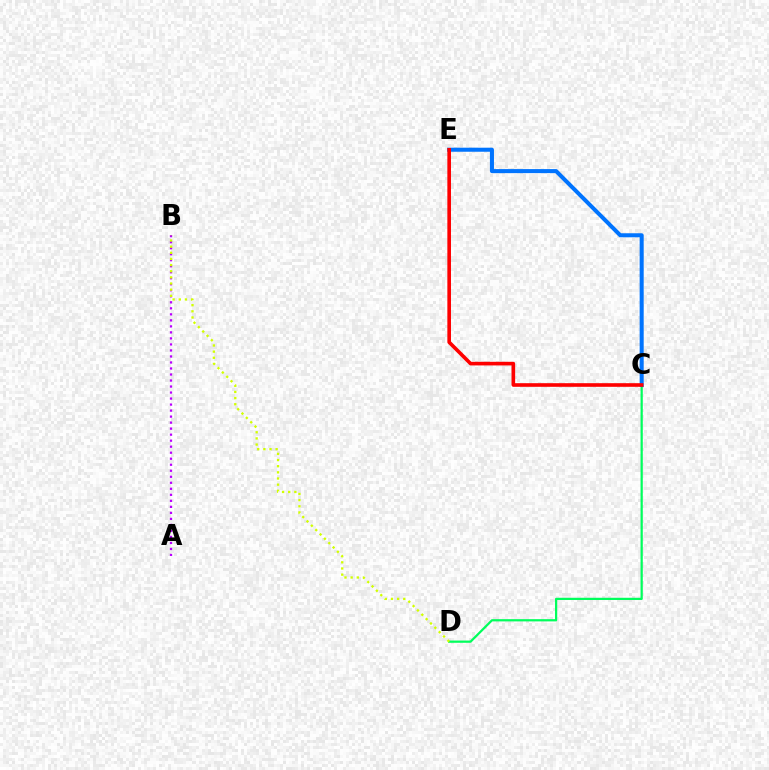{('A', 'B'): [{'color': '#b900ff', 'line_style': 'dotted', 'thickness': 1.63}], ('C', 'D'): [{'color': '#00ff5c', 'line_style': 'solid', 'thickness': 1.61}], ('C', 'E'): [{'color': '#0074ff', 'line_style': 'solid', 'thickness': 2.91}, {'color': '#ff0000', 'line_style': 'solid', 'thickness': 2.61}], ('B', 'D'): [{'color': '#d1ff00', 'line_style': 'dotted', 'thickness': 1.67}]}